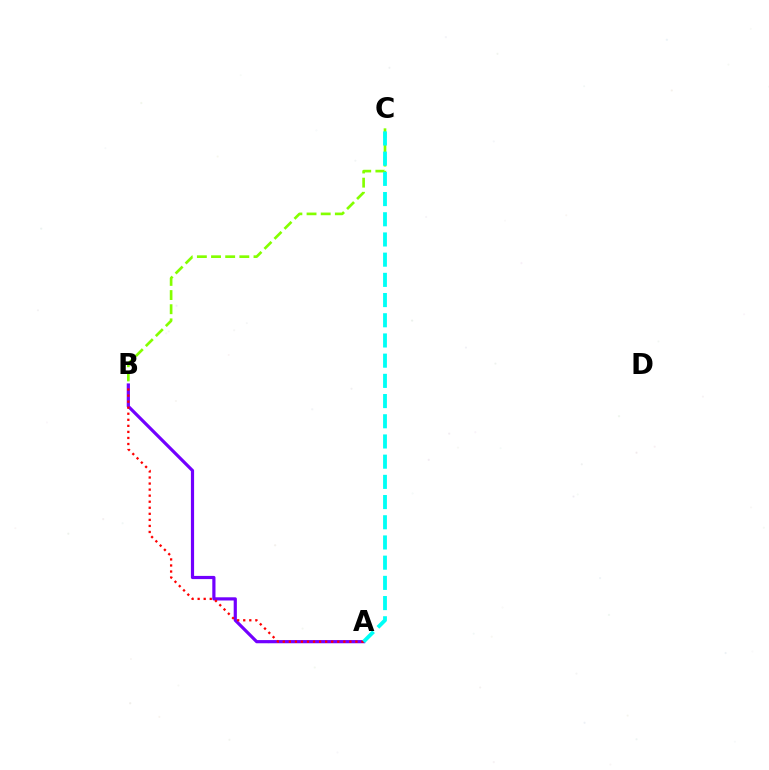{('A', 'B'): [{'color': '#7200ff', 'line_style': 'solid', 'thickness': 2.3}, {'color': '#ff0000', 'line_style': 'dotted', 'thickness': 1.64}], ('B', 'C'): [{'color': '#84ff00', 'line_style': 'dashed', 'thickness': 1.92}], ('A', 'C'): [{'color': '#00fff6', 'line_style': 'dashed', 'thickness': 2.74}]}